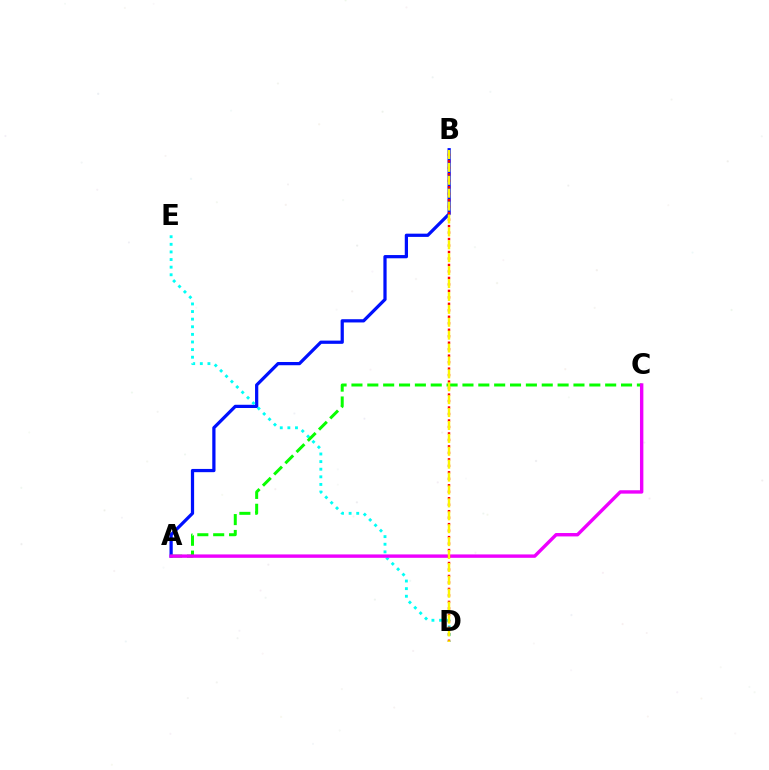{('A', 'B'): [{'color': '#0010ff', 'line_style': 'solid', 'thickness': 2.33}], ('D', 'E'): [{'color': '#00fff6', 'line_style': 'dotted', 'thickness': 2.07}], ('A', 'C'): [{'color': '#08ff00', 'line_style': 'dashed', 'thickness': 2.15}, {'color': '#ee00ff', 'line_style': 'solid', 'thickness': 2.45}], ('B', 'D'): [{'color': '#ff0000', 'line_style': 'dotted', 'thickness': 1.76}, {'color': '#fcf500', 'line_style': 'dashed', 'thickness': 1.75}]}